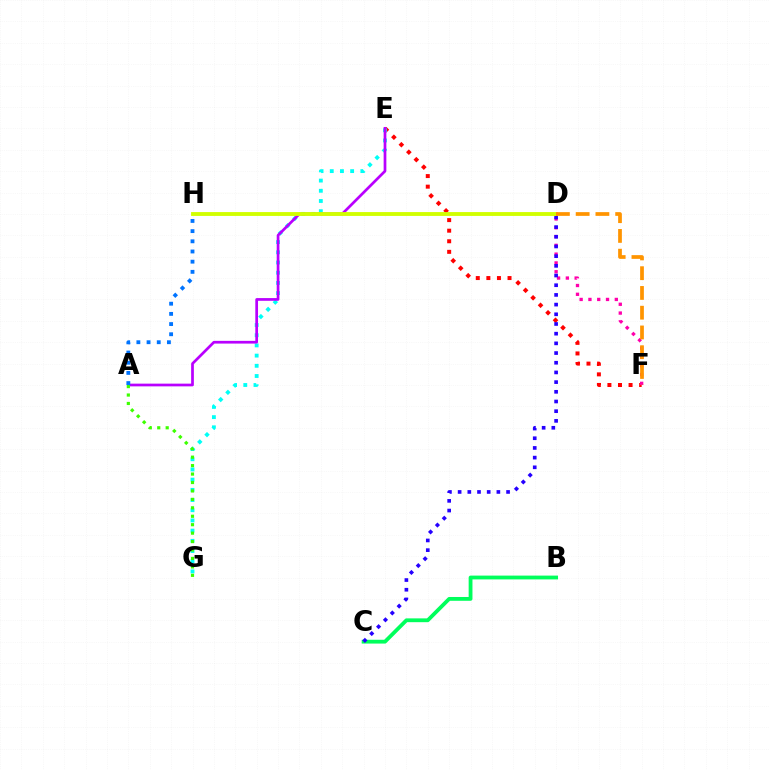{('E', 'F'): [{'color': '#ff0000', 'line_style': 'dotted', 'thickness': 2.87}], ('D', 'F'): [{'color': '#ff00ac', 'line_style': 'dotted', 'thickness': 2.39}, {'color': '#ff9400', 'line_style': 'dashed', 'thickness': 2.68}], ('E', 'G'): [{'color': '#00fff6', 'line_style': 'dotted', 'thickness': 2.77}], ('B', 'C'): [{'color': '#00ff5c', 'line_style': 'solid', 'thickness': 2.74}], ('A', 'E'): [{'color': '#b900ff', 'line_style': 'solid', 'thickness': 1.96}], ('C', 'D'): [{'color': '#2500ff', 'line_style': 'dotted', 'thickness': 2.63}], ('D', 'H'): [{'color': '#d1ff00', 'line_style': 'solid', 'thickness': 2.77}], ('A', 'H'): [{'color': '#0074ff', 'line_style': 'dotted', 'thickness': 2.77}], ('A', 'G'): [{'color': '#3dff00', 'line_style': 'dotted', 'thickness': 2.29}]}